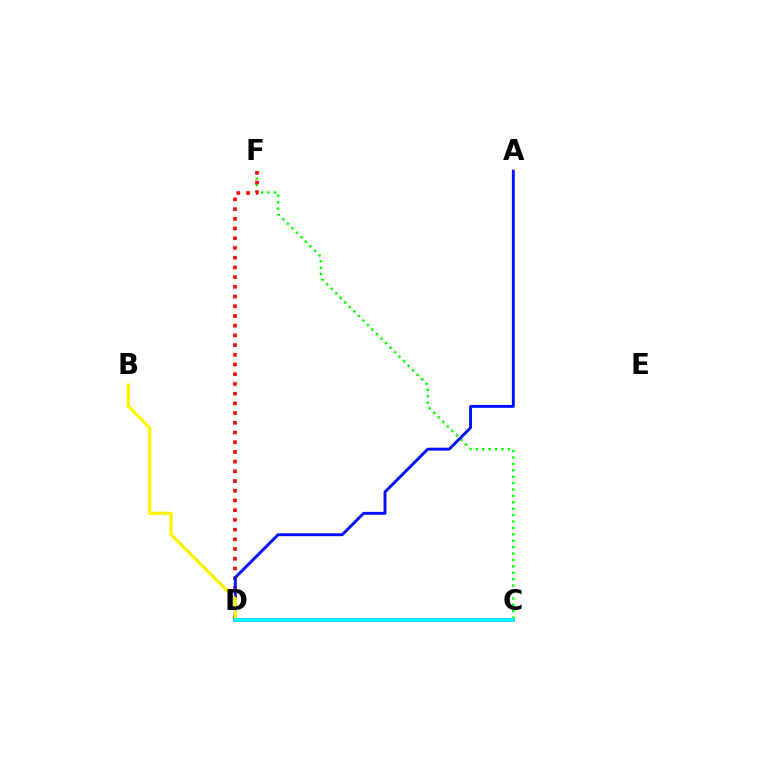{('C', 'F'): [{'color': '#08ff00', 'line_style': 'dotted', 'thickness': 1.74}], ('D', 'F'): [{'color': '#ff0000', 'line_style': 'dotted', 'thickness': 2.64}], ('A', 'D'): [{'color': '#0010ff', 'line_style': 'solid', 'thickness': 2.09}], ('B', 'D'): [{'color': '#fcf500', 'line_style': 'solid', 'thickness': 2.34}], ('C', 'D'): [{'color': '#ee00ff', 'line_style': 'solid', 'thickness': 2.84}, {'color': '#00fff6', 'line_style': 'solid', 'thickness': 2.67}]}